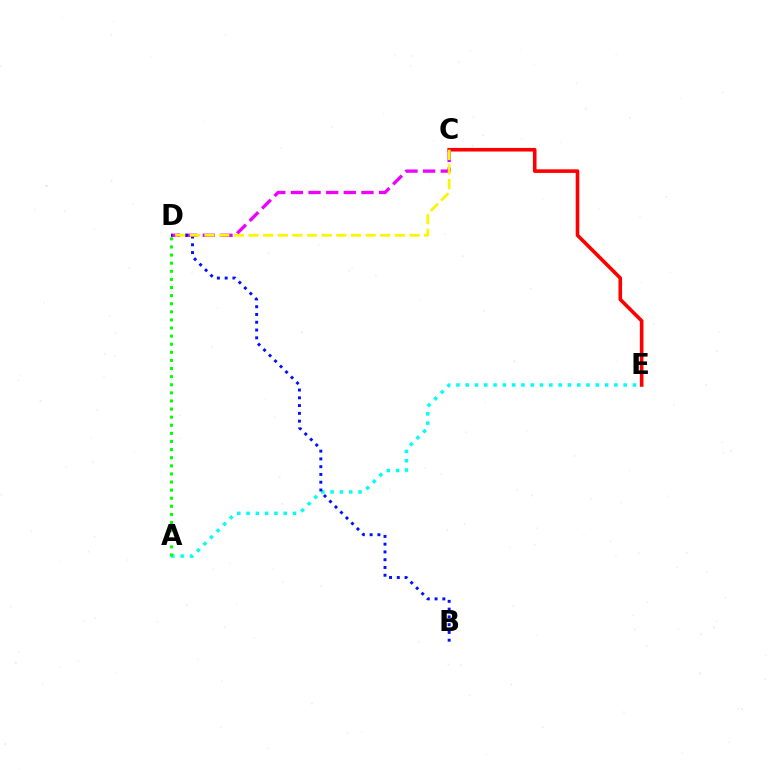{('A', 'E'): [{'color': '#00fff6', 'line_style': 'dotted', 'thickness': 2.52}], ('C', 'E'): [{'color': '#ff0000', 'line_style': 'solid', 'thickness': 2.59}], ('C', 'D'): [{'color': '#ee00ff', 'line_style': 'dashed', 'thickness': 2.4}, {'color': '#fcf500', 'line_style': 'dashed', 'thickness': 1.99}], ('B', 'D'): [{'color': '#0010ff', 'line_style': 'dotted', 'thickness': 2.11}], ('A', 'D'): [{'color': '#08ff00', 'line_style': 'dotted', 'thickness': 2.2}]}